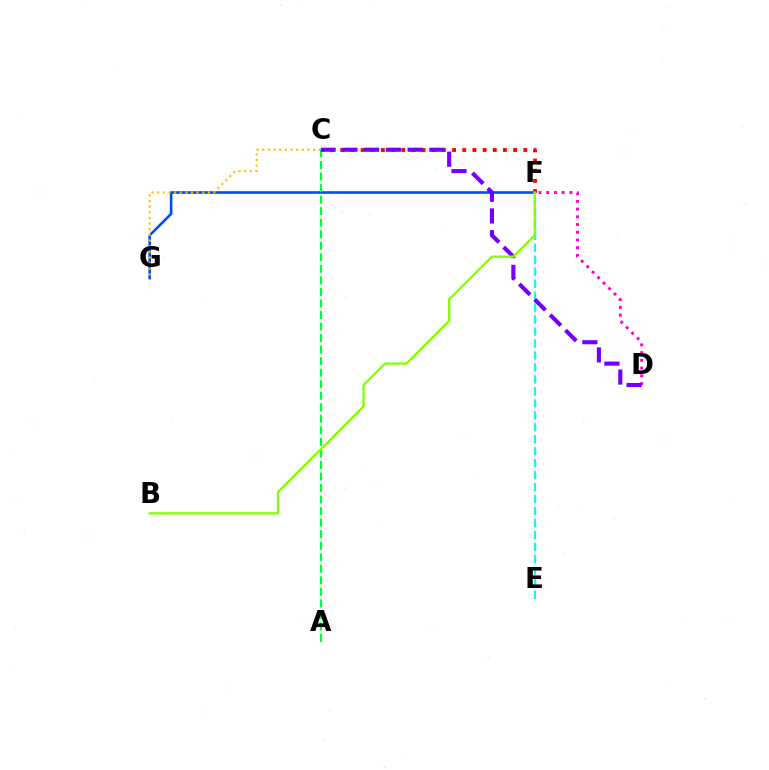{('F', 'G'): [{'color': '#004bff', 'line_style': 'solid', 'thickness': 1.88}], ('C', 'G'): [{'color': '#ffbd00', 'line_style': 'dotted', 'thickness': 1.53}], ('C', 'F'): [{'color': '#ff0000', 'line_style': 'dotted', 'thickness': 2.76}], ('E', 'F'): [{'color': '#00fff6', 'line_style': 'dashed', 'thickness': 1.63}], ('A', 'C'): [{'color': '#00ff39', 'line_style': 'dashed', 'thickness': 1.57}], ('D', 'F'): [{'color': '#ff00cf', 'line_style': 'dotted', 'thickness': 2.1}], ('C', 'D'): [{'color': '#7200ff', 'line_style': 'dashed', 'thickness': 2.96}], ('B', 'F'): [{'color': '#84ff00', 'line_style': 'solid', 'thickness': 1.65}]}